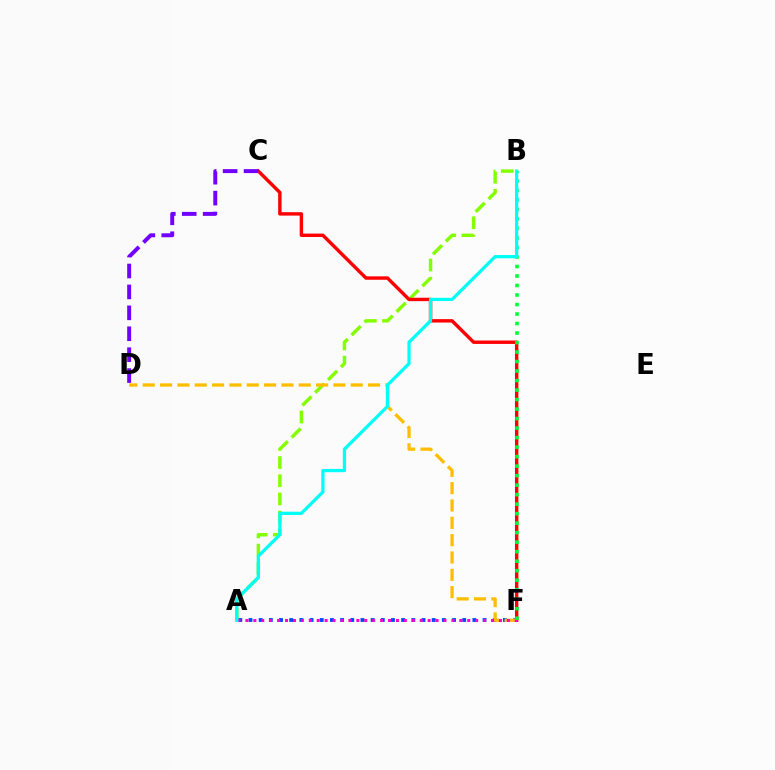{('A', 'B'): [{'color': '#84ff00', 'line_style': 'dashed', 'thickness': 2.47}, {'color': '#00fff6', 'line_style': 'solid', 'thickness': 2.33}], ('C', 'F'): [{'color': '#ff0000', 'line_style': 'solid', 'thickness': 2.45}], ('A', 'F'): [{'color': '#004bff', 'line_style': 'dotted', 'thickness': 2.76}, {'color': '#ff00cf', 'line_style': 'dotted', 'thickness': 2.15}], ('D', 'F'): [{'color': '#ffbd00', 'line_style': 'dashed', 'thickness': 2.35}], ('C', 'D'): [{'color': '#7200ff', 'line_style': 'dashed', 'thickness': 2.84}], ('B', 'F'): [{'color': '#00ff39', 'line_style': 'dotted', 'thickness': 2.58}]}